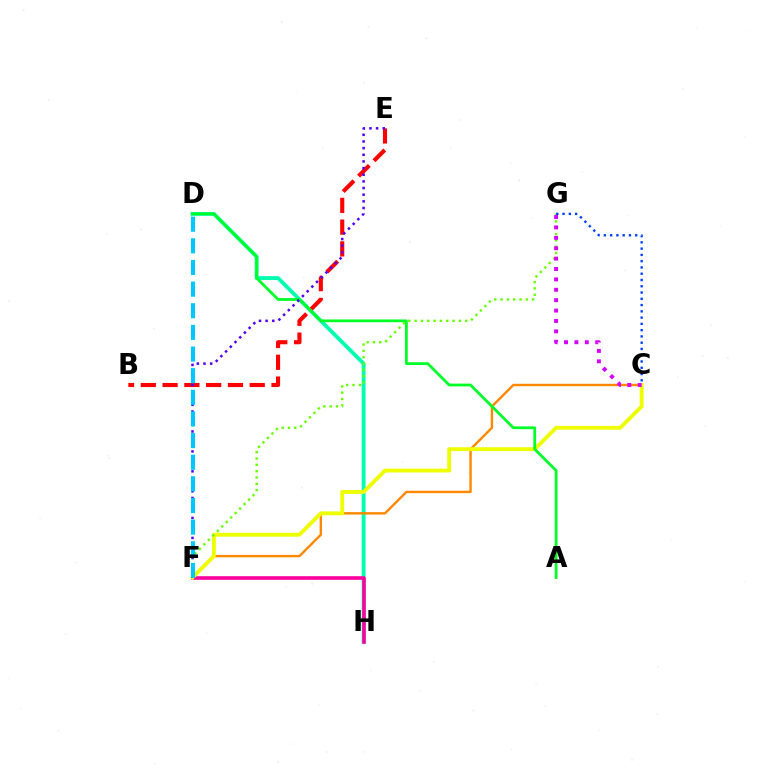{('D', 'H'): [{'color': '#00ffaf', 'line_style': 'solid', 'thickness': 2.77}], ('C', 'F'): [{'color': '#ff8800', 'line_style': 'solid', 'thickness': 1.73}, {'color': '#eeff00', 'line_style': 'solid', 'thickness': 2.77}], ('F', 'H'): [{'color': '#ff00a0', 'line_style': 'solid', 'thickness': 2.59}], ('A', 'D'): [{'color': '#00ff27', 'line_style': 'solid', 'thickness': 2.0}], ('B', 'E'): [{'color': '#ff0000', 'line_style': 'dashed', 'thickness': 2.96}], ('F', 'G'): [{'color': '#66ff00', 'line_style': 'dotted', 'thickness': 1.72}], ('C', 'G'): [{'color': '#d600ff', 'line_style': 'dotted', 'thickness': 2.82}, {'color': '#003fff', 'line_style': 'dotted', 'thickness': 1.7}], ('E', 'F'): [{'color': '#4f00ff', 'line_style': 'dotted', 'thickness': 1.81}], ('D', 'F'): [{'color': '#00c7ff', 'line_style': 'dashed', 'thickness': 2.94}]}